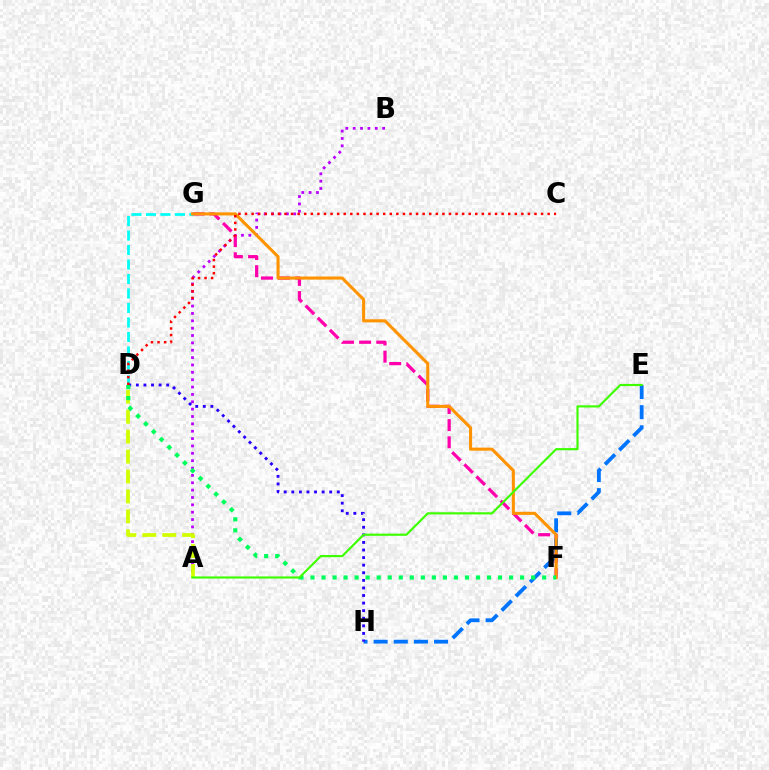{('A', 'B'): [{'color': '#b900ff', 'line_style': 'dotted', 'thickness': 2.0}], ('F', 'G'): [{'color': '#ff00ac', 'line_style': 'dashed', 'thickness': 2.33}, {'color': '#ff9400', 'line_style': 'solid', 'thickness': 2.22}], ('D', 'G'): [{'color': '#00fff6', 'line_style': 'dashed', 'thickness': 1.97}], ('E', 'H'): [{'color': '#0074ff', 'line_style': 'dashed', 'thickness': 2.74}], ('A', 'D'): [{'color': '#d1ff00', 'line_style': 'dashed', 'thickness': 2.71}], ('D', 'H'): [{'color': '#2500ff', 'line_style': 'dotted', 'thickness': 2.06}], ('D', 'F'): [{'color': '#00ff5c', 'line_style': 'dotted', 'thickness': 3.0}], ('A', 'E'): [{'color': '#3dff00', 'line_style': 'solid', 'thickness': 1.56}], ('C', 'D'): [{'color': '#ff0000', 'line_style': 'dotted', 'thickness': 1.79}]}